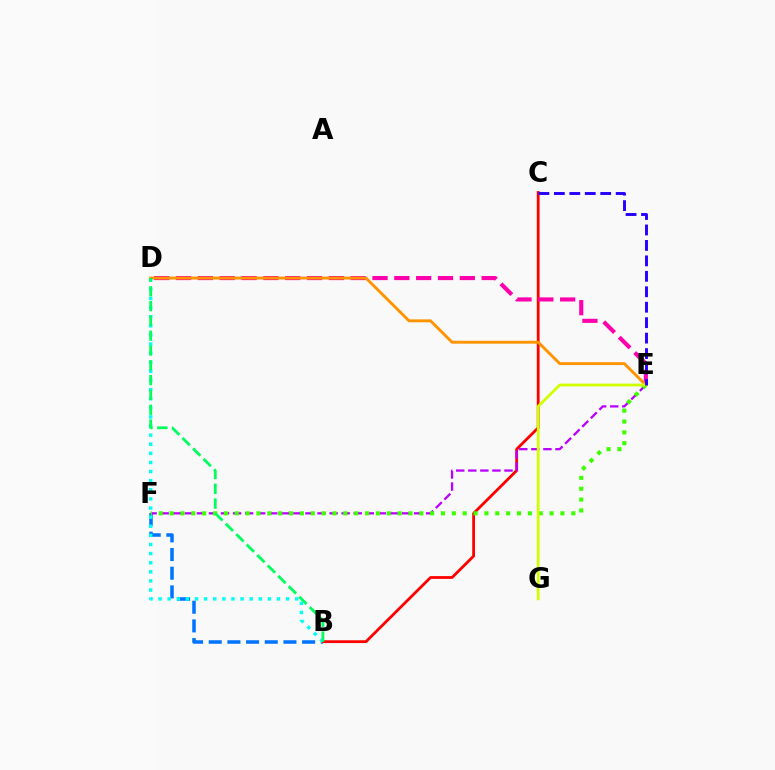{('B', 'F'): [{'color': '#0074ff', 'line_style': 'dashed', 'thickness': 2.54}], ('B', 'C'): [{'color': '#ff0000', 'line_style': 'solid', 'thickness': 2.01}], ('D', 'E'): [{'color': '#ff00ac', 'line_style': 'dashed', 'thickness': 2.97}, {'color': '#ff9400', 'line_style': 'solid', 'thickness': 2.09}], ('E', 'F'): [{'color': '#b900ff', 'line_style': 'dashed', 'thickness': 1.64}, {'color': '#3dff00', 'line_style': 'dotted', 'thickness': 2.95}], ('E', 'G'): [{'color': '#d1ff00', 'line_style': 'solid', 'thickness': 2.01}], ('B', 'D'): [{'color': '#00fff6', 'line_style': 'dotted', 'thickness': 2.48}, {'color': '#00ff5c', 'line_style': 'dashed', 'thickness': 2.01}], ('C', 'E'): [{'color': '#2500ff', 'line_style': 'dashed', 'thickness': 2.1}]}